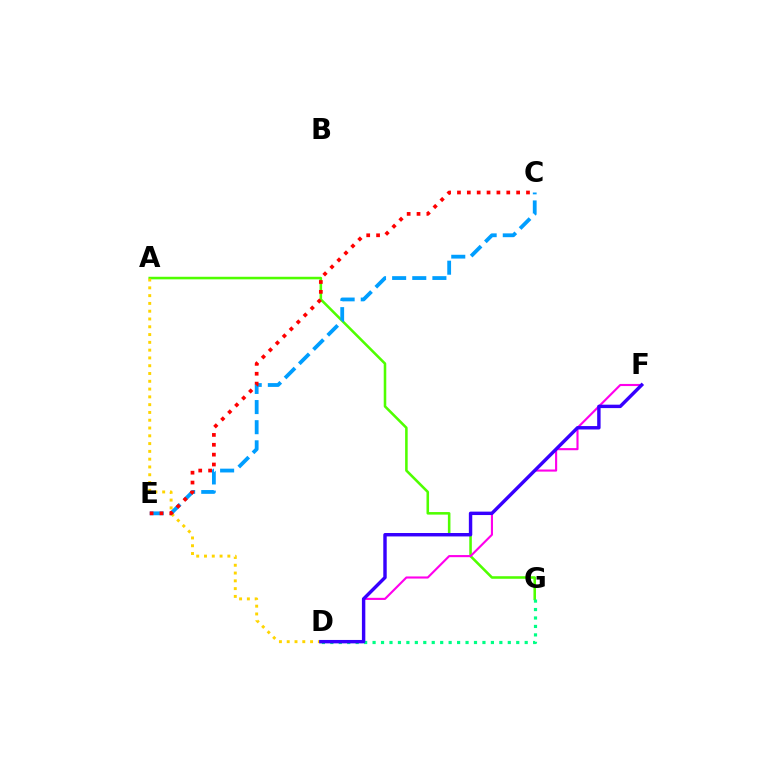{('A', 'G'): [{'color': '#4fff00', 'line_style': 'solid', 'thickness': 1.84}], ('D', 'F'): [{'color': '#ff00ed', 'line_style': 'solid', 'thickness': 1.53}, {'color': '#3700ff', 'line_style': 'solid', 'thickness': 2.46}], ('A', 'D'): [{'color': '#ffd500', 'line_style': 'dotted', 'thickness': 2.12}], ('C', 'E'): [{'color': '#009eff', 'line_style': 'dashed', 'thickness': 2.73}, {'color': '#ff0000', 'line_style': 'dotted', 'thickness': 2.68}], ('D', 'G'): [{'color': '#00ff86', 'line_style': 'dotted', 'thickness': 2.3}]}